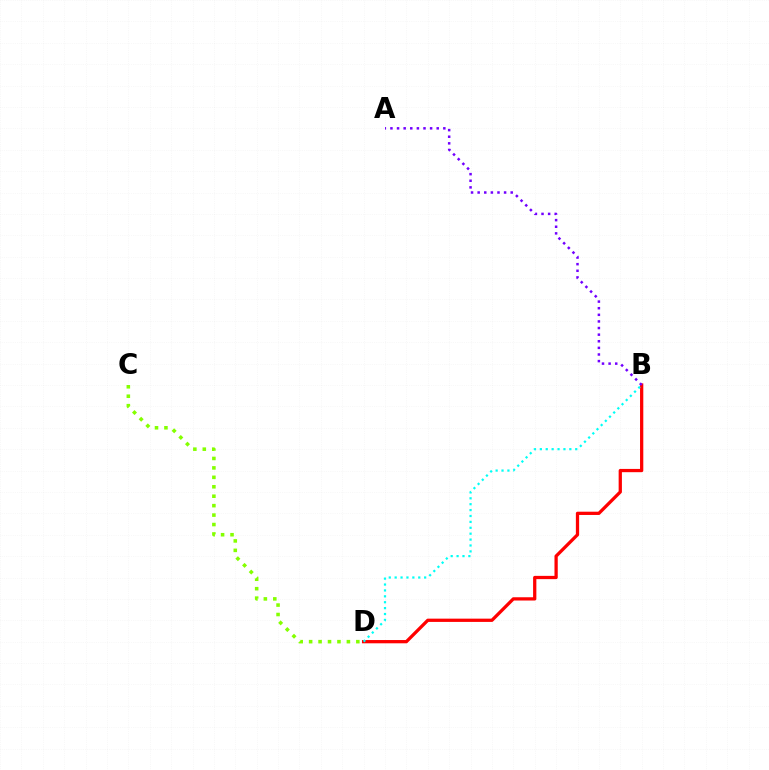{('B', 'D'): [{'color': '#ff0000', 'line_style': 'solid', 'thickness': 2.35}, {'color': '#00fff6', 'line_style': 'dotted', 'thickness': 1.6}], ('C', 'D'): [{'color': '#84ff00', 'line_style': 'dotted', 'thickness': 2.57}], ('A', 'B'): [{'color': '#7200ff', 'line_style': 'dotted', 'thickness': 1.8}]}